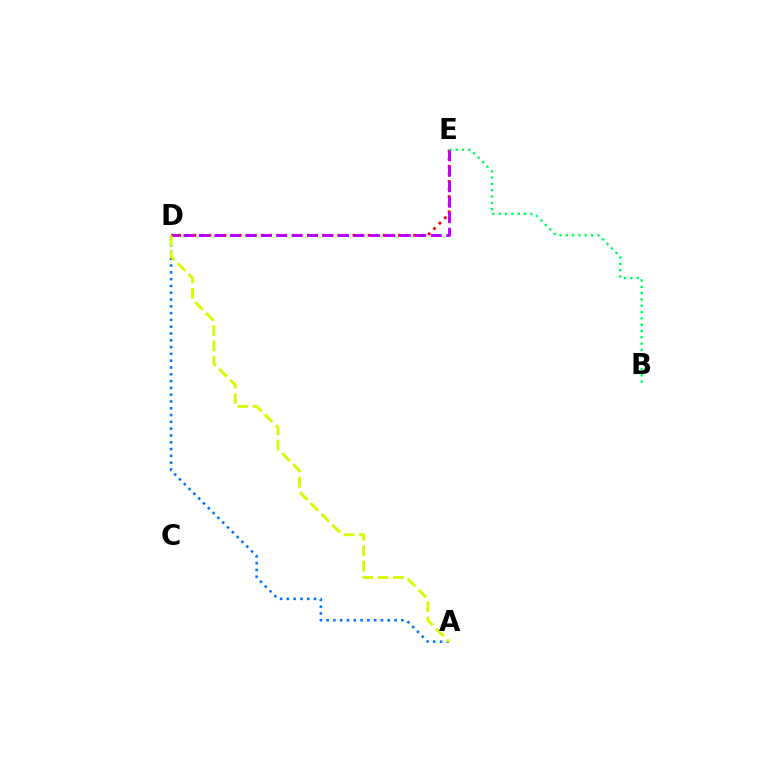{('D', 'E'): [{'color': '#ff0000', 'line_style': 'dotted', 'thickness': 2.06}, {'color': '#b900ff', 'line_style': 'dashed', 'thickness': 2.1}], ('B', 'E'): [{'color': '#00ff5c', 'line_style': 'dotted', 'thickness': 1.72}], ('A', 'D'): [{'color': '#0074ff', 'line_style': 'dotted', 'thickness': 1.85}, {'color': '#d1ff00', 'line_style': 'dashed', 'thickness': 2.09}]}